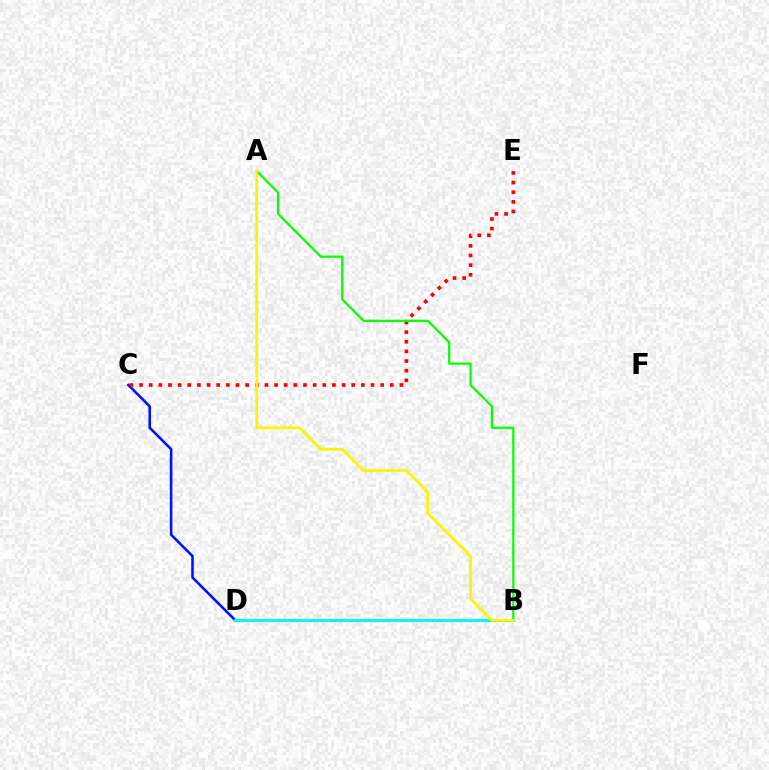{('C', 'D'): [{'color': '#0010ff', 'line_style': 'solid', 'thickness': 1.84}], ('C', 'E'): [{'color': '#ff0000', 'line_style': 'dotted', 'thickness': 2.62}], ('B', 'D'): [{'color': '#ee00ff', 'line_style': 'solid', 'thickness': 2.03}, {'color': '#00fff6', 'line_style': 'solid', 'thickness': 2.06}], ('A', 'B'): [{'color': '#08ff00', 'line_style': 'solid', 'thickness': 1.6}, {'color': '#fcf500', 'line_style': 'solid', 'thickness': 1.98}]}